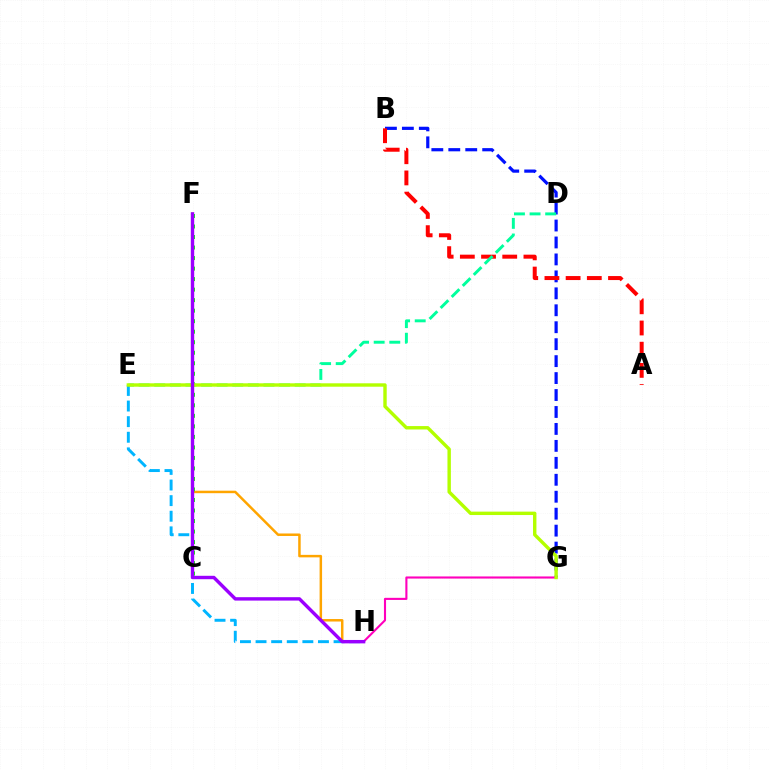{('E', 'H'): [{'color': '#00b5ff', 'line_style': 'dashed', 'thickness': 2.12}], ('B', 'G'): [{'color': '#0010ff', 'line_style': 'dashed', 'thickness': 2.3}], ('A', 'B'): [{'color': '#ff0000', 'line_style': 'dashed', 'thickness': 2.88}], ('F', 'H'): [{'color': '#ffa500', 'line_style': 'solid', 'thickness': 1.79}, {'color': '#9b00ff', 'line_style': 'solid', 'thickness': 2.45}], ('C', 'F'): [{'color': '#08ff00', 'line_style': 'dotted', 'thickness': 2.86}], ('D', 'E'): [{'color': '#00ff9d', 'line_style': 'dashed', 'thickness': 2.12}], ('G', 'H'): [{'color': '#ff00bd', 'line_style': 'solid', 'thickness': 1.52}], ('E', 'G'): [{'color': '#b3ff00', 'line_style': 'solid', 'thickness': 2.45}]}